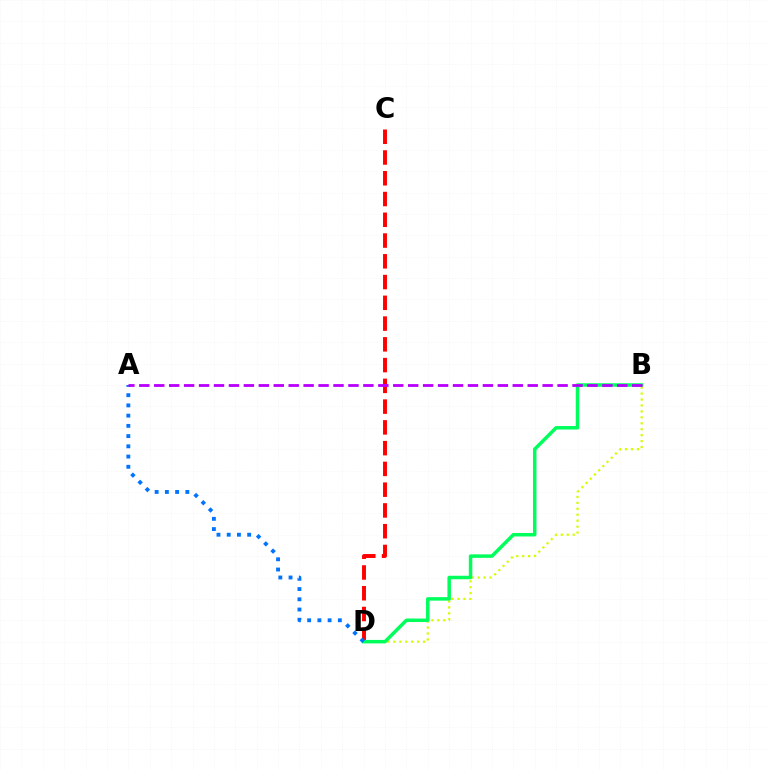{('B', 'D'): [{'color': '#d1ff00', 'line_style': 'dotted', 'thickness': 1.61}, {'color': '#00ff5c', 'line_style': 'solid', 'thickness': 2.51}], ('C', 'D'): [{'color': '#ff0000', 'line_style': 'dashed', 'thickness': 2.82}], ('A', 'D'): [{'color': '#0074ff', 'line_style': 'dotted', 'thickness': 2.78}], ('A', 'B'): [{'color': '#b900ff', 'line_style': 'dashed', 'thickness': 2.03}]}